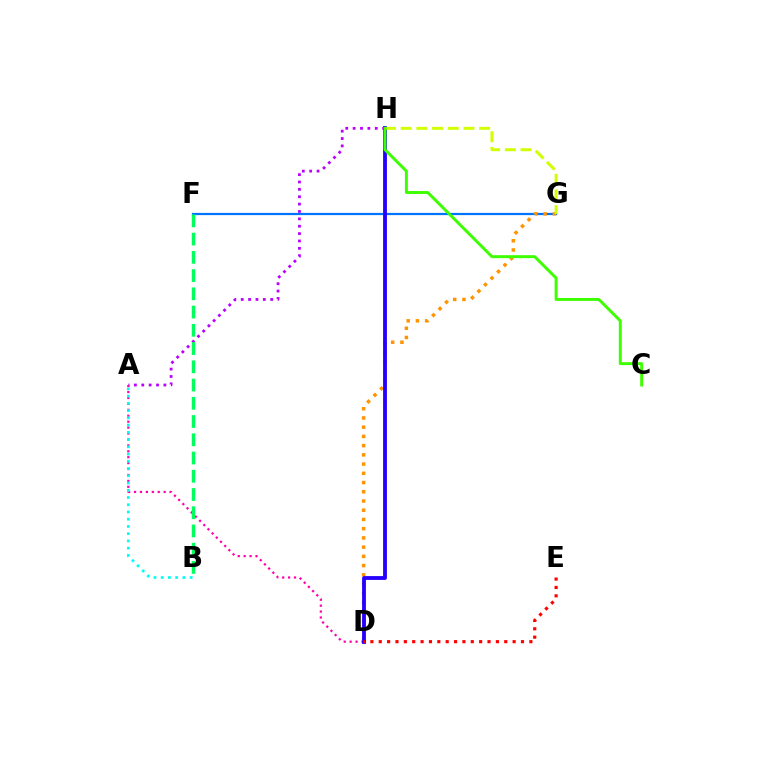{('F', 'G'): [{'color': '#0074ff', 'line_style': 'solid', 'thickness': 1.6}], ('A', 'H'): [{'color': '#b900ff', 'line_style': 'dotted', 'thickness': 2.0}], ('A', 'D'): [{'color': '#ff00ac', 'line_style': 'dotted', 'thickness': 1.61}], ('D', 'G'): [{'color': '#ff9400', 'line_style': 'dotted', 'thickness': 2.51}], ('D', 'H'): [{'color': '#2500ff', 'line_style': 'solid', 'thickness': 2.75}], ('D', 'E'): [{'color': '#ff0000', 'line_style': 'dotted', 'thickness': 2.27}], ('A', 'B'): [{'color': '#00fff6', 'line_style': 'dotted', 'thickness': 1.97}], ('G', 'H'): [{'color': '#d1ff00', 'line_style': 'dashed', 'thickness': 2.13}], ('B', 'F'): [{'color': '#00ff5c', 'line_style': 'dashed', 'thickness': 2.48}], ('C', 'H'): [{'color': '#3dff00', 'line_style': 'solid', 'thickness': 2.12}]}